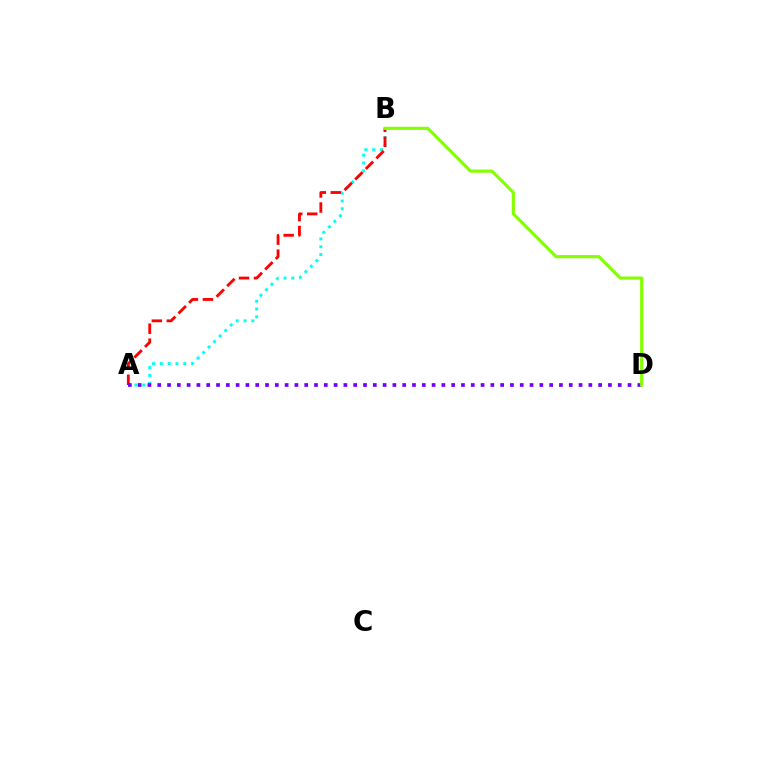{('A', 'B'): [{'color': '#00fff6', 'line_style': 'dotted', 'thickness': 2.12}, {'color': '#ff0000', 'line_style': 'dashed', 'thickness': 2.04}], ('A', 'D'): [{'color': '#7200ff', 'line_style': 'dotted', 'thickness': 2.66}], ('B', 'D'): [{'color': '#84ff00', 'line_style': 'solid', 'thickness': 2.26}]}